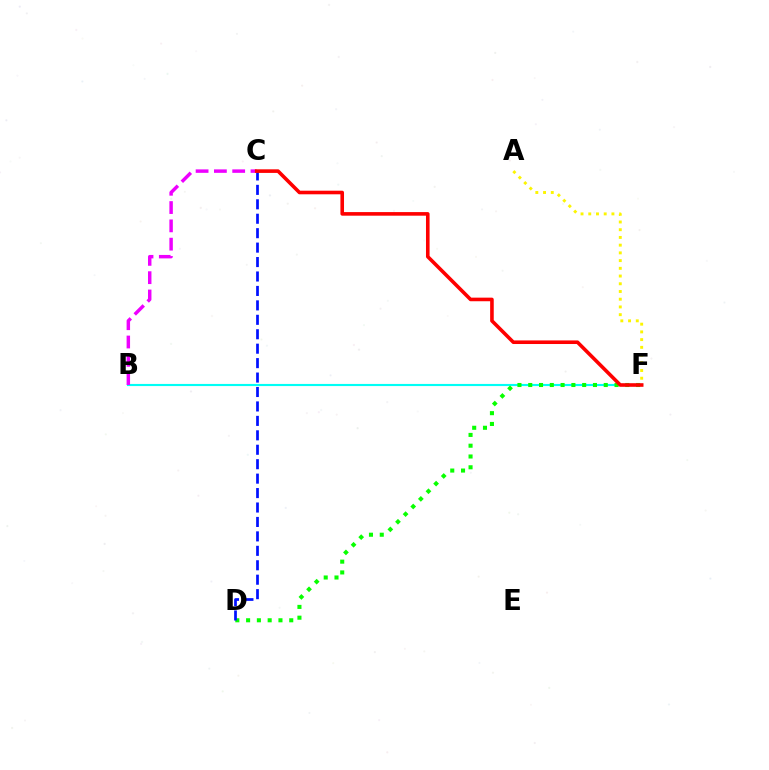{('B', 'F'): [{'color': '#00fff6', 'line_style': 'solid', 'thickness': 1.54}], ('A', 'F'): [{'color': '#fcf500', 'line_style': 'dotted', 'thickness': 2.1}], ('D', 'F'): [{'color': '#08ff00', 'line_style': 'dotted', 'thickness': 2.93}], ('C', 'D'): [{'color': '#0010ff', 'line_style': 'dashed', 'thickness': 1.96}], ('B', 'C'): [{'color': '#ee00ff', 'line_style': 'dashed', 'thickness': 2.49}], ('C', 'F'): [{'color': '#ff0000', 'line_style': 'solid', 'thickness': 2.59}]}